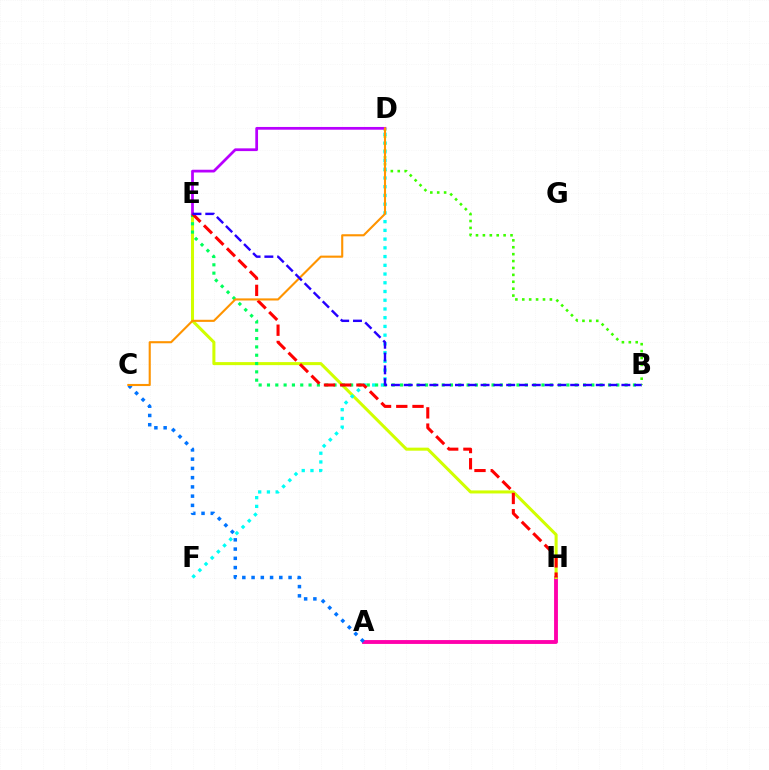{('B', 'D'): [{'color': '#3dff00', 'line_style': 'dotted', 'thickness': 1.88}], ('A', 'H'): [{'color': '#ff00ac', 'line_style': 'solid', 'thickness': 2.78}], ('E', 'H'): [{'color': '#d1ff00', 'line_style': 'solid', 'thickness': 2.19}, {'color': '#ff0000', 'line_style': 'dashed', 'thickness': 2.21}], ('D', 'F'): [{'color': '#00fff6', 'line_style': 'dotted', 'thickness': 2.37}], ('A', 'C'): [{'color': '#0074ff', 'line_style': 'dotted', 'thickness': 2.51}], ('B', 'E'): [{'color': '#00ff5c', 'line_style': 'dotted', 'thickness': 2.26}, {'color': '#2500ff', 'line_style': 'dashed', 'thickness': 1.74}], ('D', 'E'): [{'color': '#b900ff', 'line_style': 'solid', 'thickness': 1.98}], ('C', 'D'): [{'color': '#ff9400', 'line_style': 'solid', 'thickness': 1.52}]}